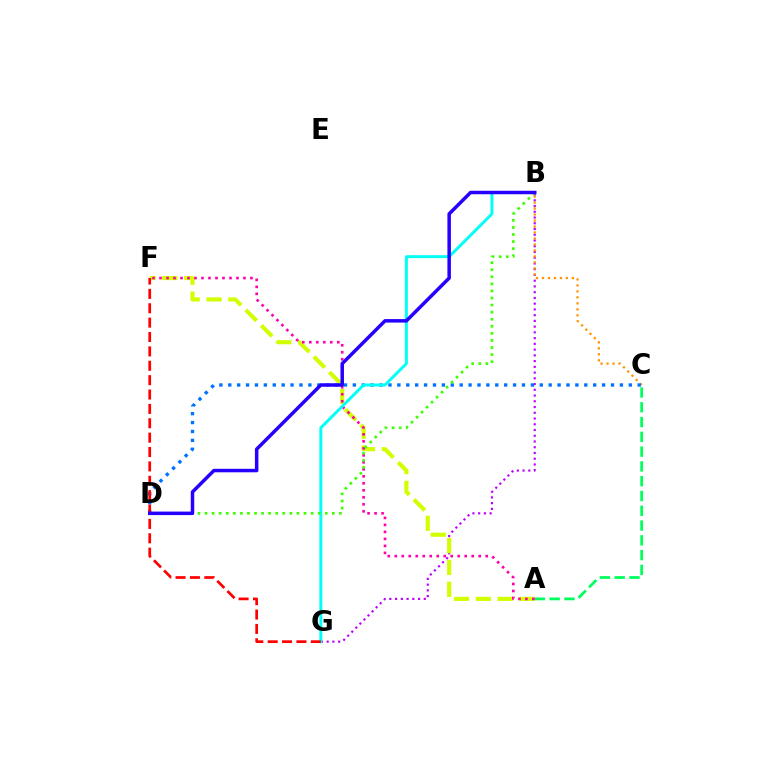{('A', 'C'): [{'color': '#00ff5c', 'line_style': 'dashed', 'thickness': 2.01}], ('B', 'G'): [{'color': '#b900ff', 'line_style': 'dotted', 'thickness': 1.56}, {'color': '#00fff6', 'line_style': 'solid', 'thickness': 2.12}], ('B', 'C'): [{'color': '#ff9400', 'line_style': 'dotted', 'thickness': 1.62}], ('A', 'F'): [{'color': '#d1ff00', 'line_style': 'dashed', 'thickness': 2.97}, {'color': '#ff00ac', 'line_style': 'dotted', 'thickness': 1.9}], ('C', 'D'): [{'color': '#0074ff', 'line_style': 'dotted', 'thickness': 2.42}], ('F', 'G'): [{'color': '#ff0000', 'line_style': 'dashed', 'thickness': 1.95}], ('B', 'D'): [{'color': '#3dff00', 'line_style': 'dotted', 'thickness': 1.92}, {'color': '#2500ff', 'line_style': 'solid', 'thickness': 2.52}]}